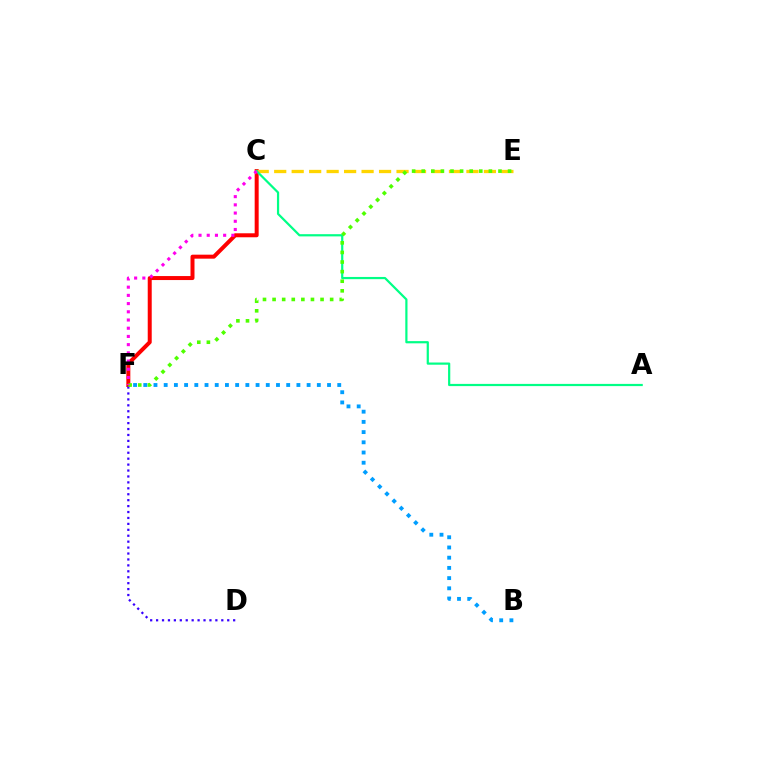{('C', 'F'): [{'color': '#ff0000', 'line_style': 'solid', 'thickness': 2.87}, {'color': '#ff00ed', 'line_style': 'dotted', 'thickness': 2.23}], ('D', 'F'): [{'color': '#3700ff', 'line_style': 'dotted', 'thickness': 1.61}], ('C', 'E'): [{'color': '#ffd500', 'line_style': 'dashed', 'thickness': 2.37}], ('A', 'C'): [{'color': '#00ff86', 'line_style': 'solid', 'thickness': 1.59}], ('E', 'F'): [{'color': '#4fff00', 'line_style': 'dotted', 'thickness': 2.61}], ('B', 'F'): [{'color': '#009eff', 'line_style': 'dotted', 'thickness': 2.77}]}